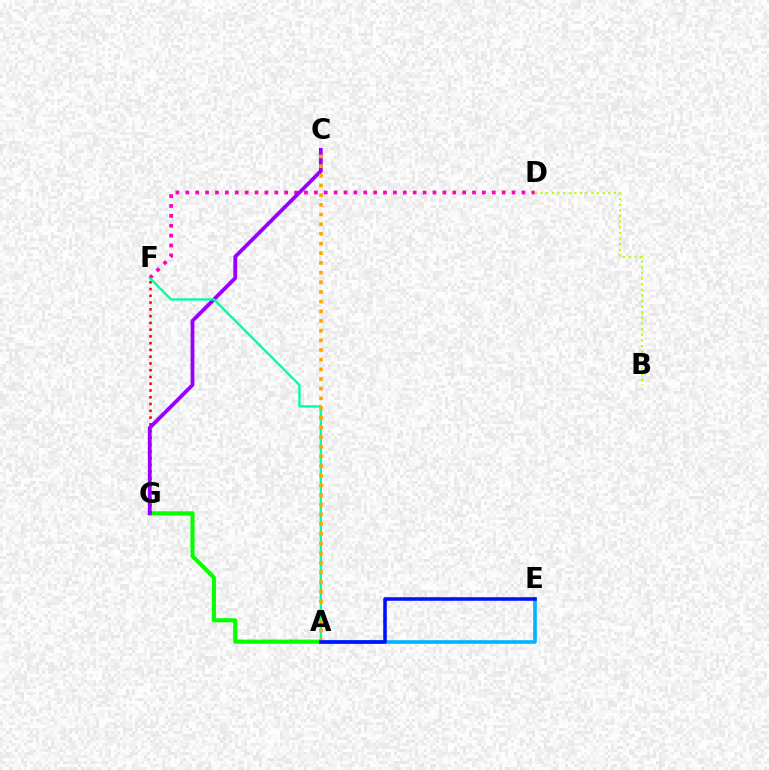{('A', 'G'): [{'color': '#08ff00', 'line_style': 'solid', 'thickness': 2.96}], ('D', 'F'): [{'color': '#ff00bd', 'line_style': 'dotted', 'thickness': 2.69}], ('F', 'G'): [{'color': '#ff0000', 'line_style': 'dotted', 'thickness': 1.84}], ('C', 'G'): [{'color': '#9b00ff', 'line_style': 'solid', 'thickness': 2.74}], ('A', 'F'): [{'color': '#00ff9d', 'line_style': 'solid', 'thickness': 1.68}], ('A', 'E'): [{'color': '#00b5ff', 'line_style': 'solid', 'thickness': 2.61}, {'color': '#0010ff', 'line_style': 'solid', 'thickness': 2.56}], ('B', 'D'): [{'color': '#b3ff00', 'line_style': 'dotted', 'thickness': 1.53}], ('A', 'C'): [{'color': '#ffa500', 'line_style': 'dotted', 'thickness': 2.63}]}